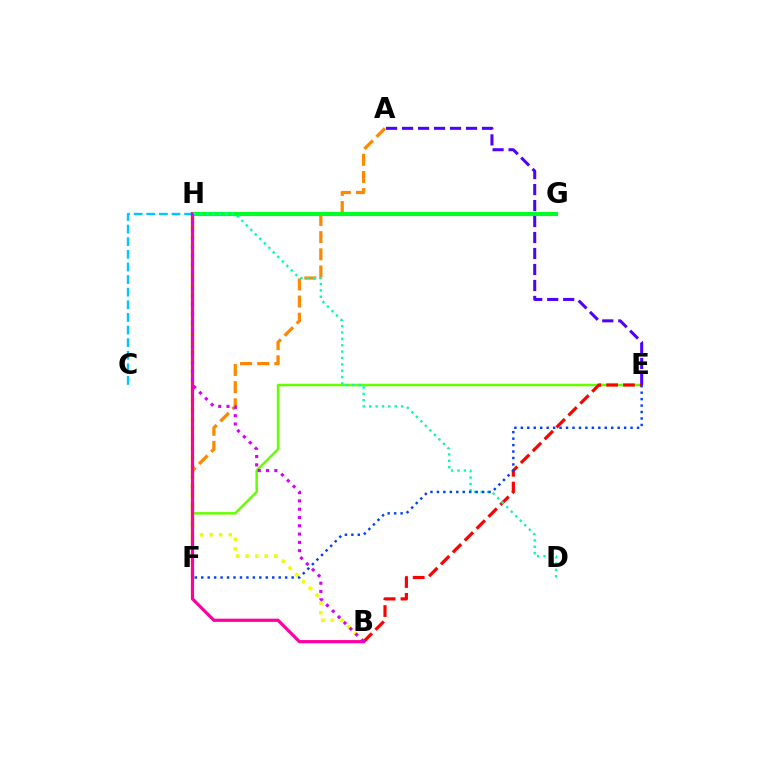{('B', 'H'): [{'color': '#eeff00', 'line_style': 'dotted', 'thickness': 2.6}, {'color': '#ff00a0', 'line_style': 'solid', 'thickness': 2.31}, {'color': '#d600ff', 'line_style': 'dotted', 'thickness': 2.25}], ('E', 'F'): [{'color': '#66ff00', 'line_style': 'solid', 'thickness': 1.82}, {'color': '#003fff', 'line_style': 'dotted', 'thickness': 1.75}], ('A', 'E'): [{'color': '#4f00ff', 'line_style': 'dashed', 'thickness': 2.17}], ('A', 'F'): [{'color': '#ff8800', 'line_style': 'dashed', 'thickness': 2.33}], ('B', 'E'): [{'color': '#ff0000', 'line_style': 'dashed', 'thickness': 2.28}], ('C', 'H'): [{'color': '#00c7ff', 'line_style': 'dashed', 'thickness': 1.71}], ('G', 'H'): [{'color': '#00ff27', 'line_style': 'solid', 'thickness': 2.97}], ('D', 'H'): [{'color': '#00ffaf', 'line_style': 'dotted', 'thickness': 1.73}]}